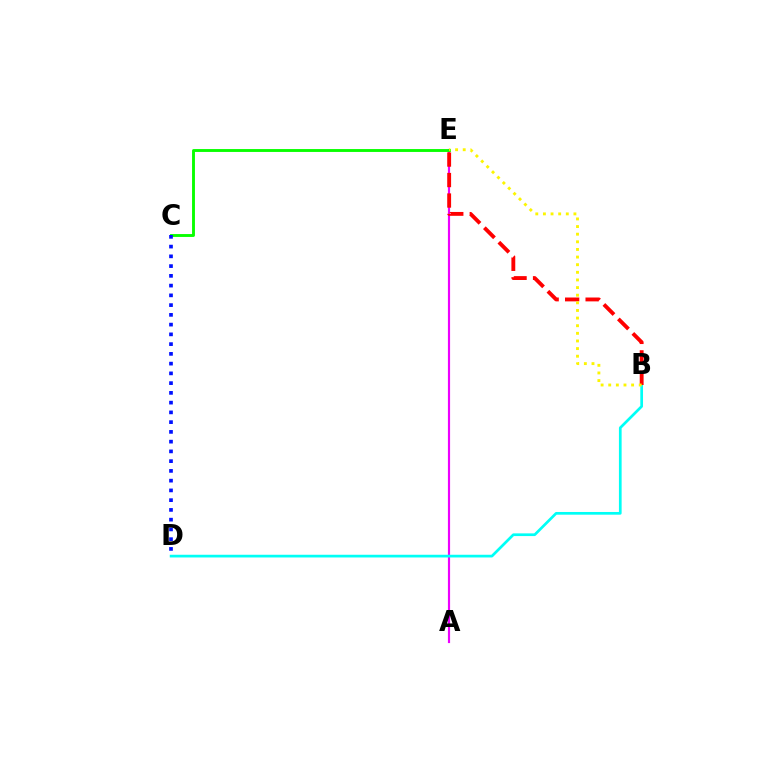{('A', 'E'): [{'color': '#ee00ff', 'line_style': 'solid', 'thickness': 1.56}], ('B', 'D'): [{'color': '#00fff6', 'line_style': 'solid', 'thickness': 1.95}], ('B', 'E'): [{'color': '#ff0000', 'line_style': 'dashed', 'thickness': 2.78}, {'color': '#fcf500', 'line_style': 'dotted', 'thickness': 2.07}], ('C', 'E'): [{'color': '#08ff00', 'line_style': 'solid', 'thickness': 2.08}], ('C', 'D'): [{'color': '#0010ff', 'line_style': 'dotted', 'thickness': 2.65}]}